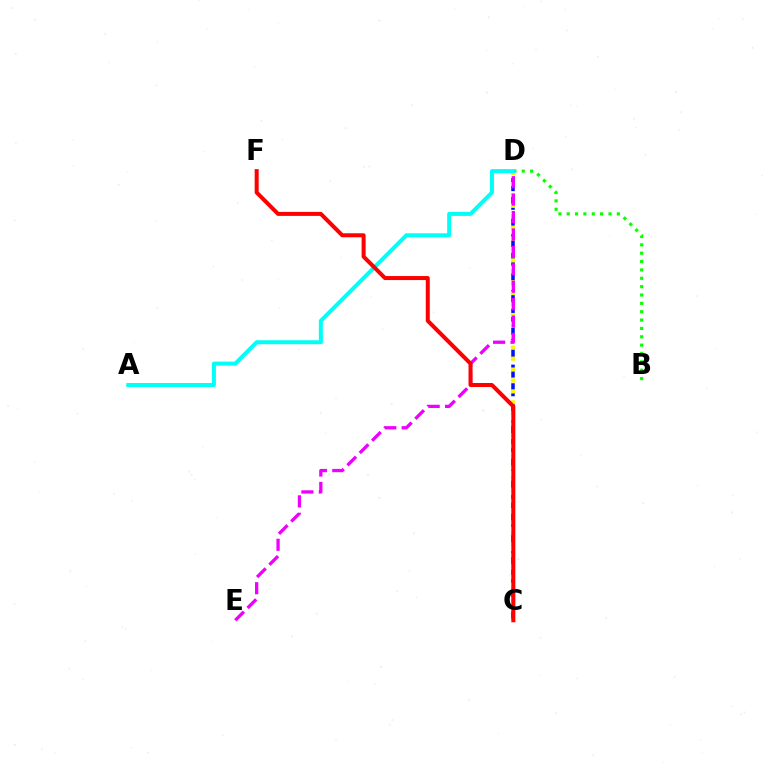{('C', 'D'): [{'color': '#0010ff', 'line_style': 'dashed', 'thickness': 2.53}, {'color': '#fcf500', 'line_style': 'dotted', 'thickness': 2.97}], ('B', 'D'): [{'color': '#08ff00', 'line_style': 'dotted', 'thickness': 2.27}], ('D', 'E'): [{'color': '#ee00ff', 'line_style': 'dashed', 'thickness': 2.37}], ('A', 'D'): [{'color': '#00fff6', 'line_style': 'solid', 'thickness': 2.88}], ('C', 'F'): [{'color': '#ff0000', 'line_style': 'solid', 'thickness': 2.89}]}